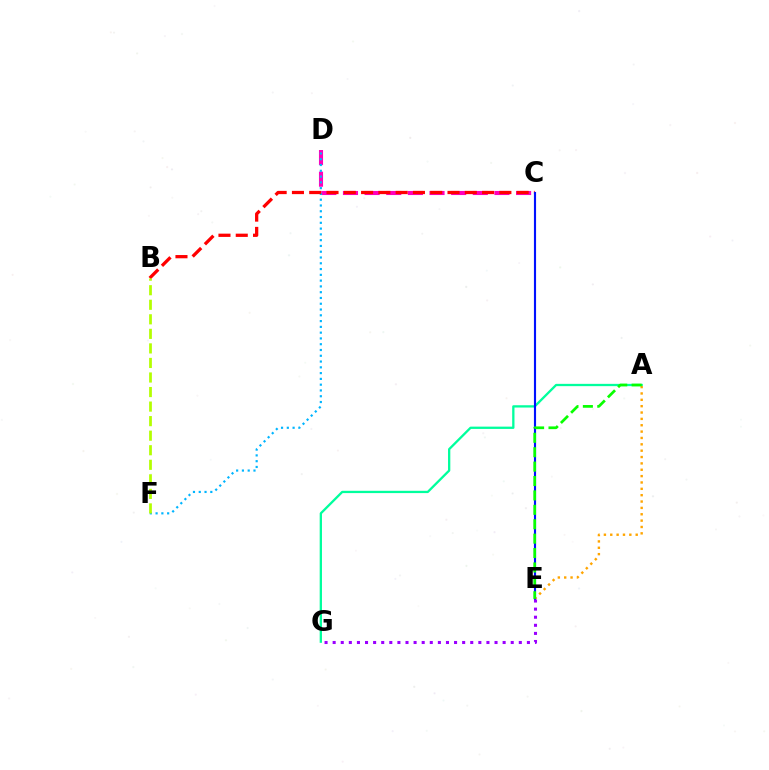{('A', 'G'): [{'color': '#00ff9d', 'line_style': 'solid', 'thickness': 1.65}], ('C', 'D'): [{'color': '#ff00bd', 'line_style': 'dashed', 'thickness': 2.94}], ('A', 'E'): [{'color': '#ffa500', 'line_style': 'dotted', 'thickness': 1.73}, {'color': '#08ff00', 'line_style': 'dashed', 'thickness': 1.96}], ('D', 'F'): [{'color': '#00b5ff', 'line_style': 'dotted', 'thickness': 1.57}], ('B', 'C'): [{'color': '#ff0000', 'line_style': 'dashed', 'thickness': 2.35}], ('C', 'E'): [{'color': '#0010ff', 'line_style': 'solid', 'thickness': 1.54}], ('B', 'F'): [{'color': '#b3ff00', 'line_style': 'dashed', 'thickness': 1.98}], ('E', 'G'): [{'color': '#9b00ff', 'line_style': 'dotted', 'thickness': 2.2}]}